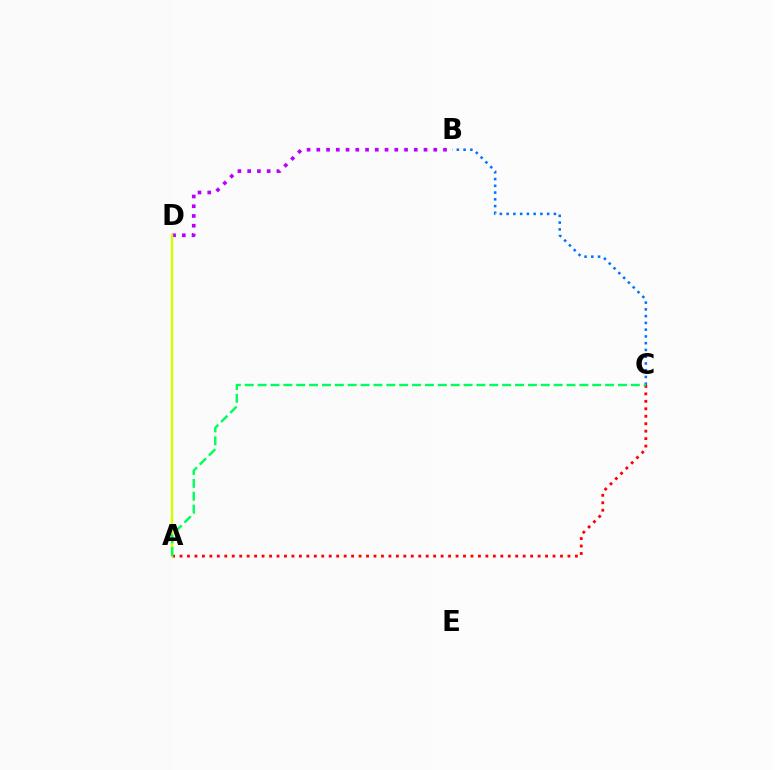{('B', 'C'): [{'color': '#0074ff', 'line_style': 'dotted', 'thickness': 1.84}], ('B', 'D'): [{'color': '#b900ff', 'line_style': 'dotted', 'thickness': 2.65}], ('A', 'C'): [{'color': '#ff0000', 'line_style': 'dotted', 'thickness': 2.03}, {'color': '#00ff5c', 'line_style': 'dashed', 'thickness': 1.75}], ('A', 'D'): [{'color': '#d1ff00', 'line_style': 'solid', 'thickness': 1.74}]}